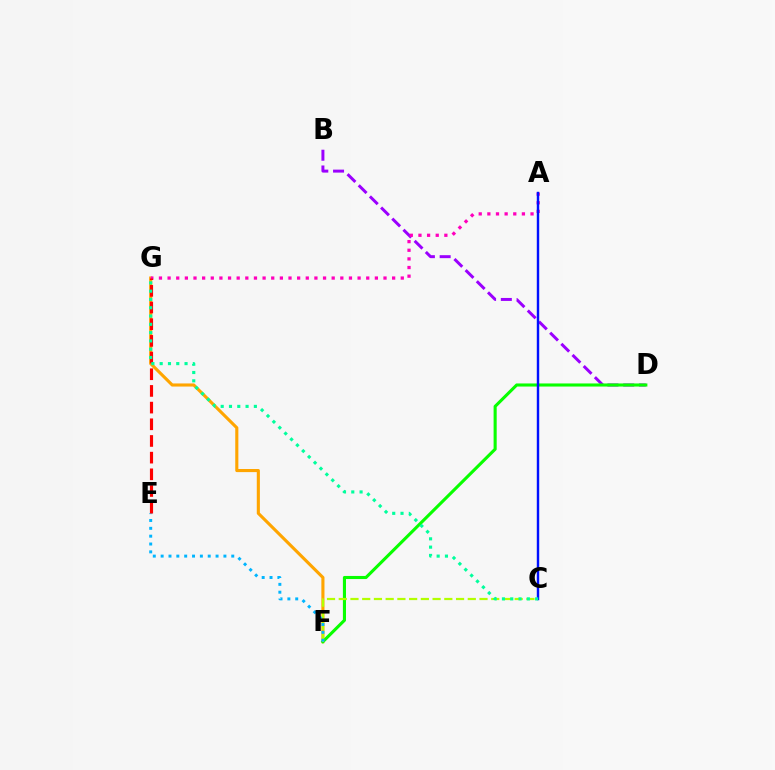{('F', 'G'): [{'color': '#ffa500', 'line_style': 'solid', 'thickness': 2.24}], ('B', 'D'): [{'color': '#9b00ff', 'line_style': 'dashed', 'thickness': 2.14}], ('D', 'F'): [{'color': '#08ff00', 'line_style': 'solid', 'thickness': 2.23}], ('C', 'F'): [{'color': '#b3ff00', 'line_style': 'dashed', 'thickness': 1.59}], ('A', 'G'): [{'color': '#ff00bd', 'line_style': 'dotted', 'thickness': 2.35}], ('A', 'C'): [{'color': '#0010ff', 'line_style': 'solid', 'thickness': 1.75}], ('E', 'F'): [{'color': '#00b5ff', 'line_style': 'dotted', 'thickness': 2.13}], ('E', 'G'): [{'color': '#ff0000', 'line_style': 'dashed', 'thickness': 2.27}], ('C', 'G'): [{'color': '#00ff9d', 'line_style': 'dotted', 'thickness': 2.25}]}